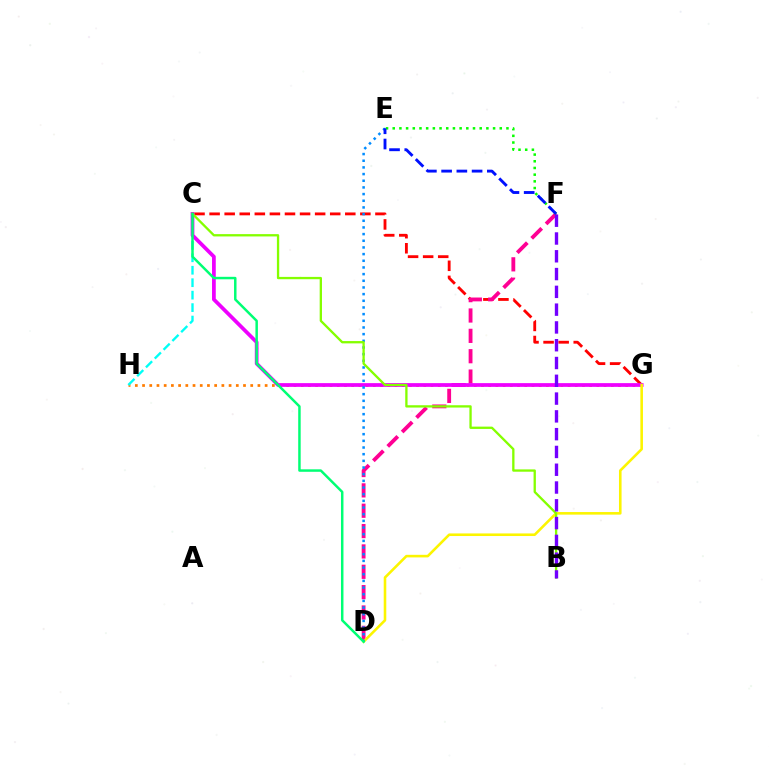{('C', 'G'): [{'color': '#ff0000', 'line_style': 'dashed', 'thickness': 2.05}, {'color': '#ee00ff', 'line_style': 'solid', 'thickness': 2.69}], ('G', 'H'): [{'color': '#ff7c00', 'line_style': 'dotted', 'thickness': 1.96}], ('D', 'F'): [{'color': '#ff0094', 'line_style': 'dashed', 'thickness': 2.76}], ('C', 'H'): [{'color': '#00fff6', 'line_style': 'dashed', 'thickness': 1.69}], ('D', 'G'): [{'color': '#fcf500', 'line_style': 'solid', 'thickness': 1.86}], ('D', 'E'): [{'color': '#008cff', 'line_style': 'dotted', 'thickness': 1.81}], ('B', 'C'): [{'color': '#84ff00', 'line_style': 'solid', 'thickness': 1.67}], ('B', 'F'): [{'color': '#7200ff', 'line_style': 'dashed', 'thickness': 2.42}], ('C', 'D'): [{'color': '#00ff74', 'line_style': 'solid', 'thickness': 1.78}], ('E', 'F'): [{'color': '#08ff00', 'line_style': 'dotted', 'thickness': 1.82}, {'color': '#0010ff', 'line_style': 'dashed', 'thickness': 2.07}]}